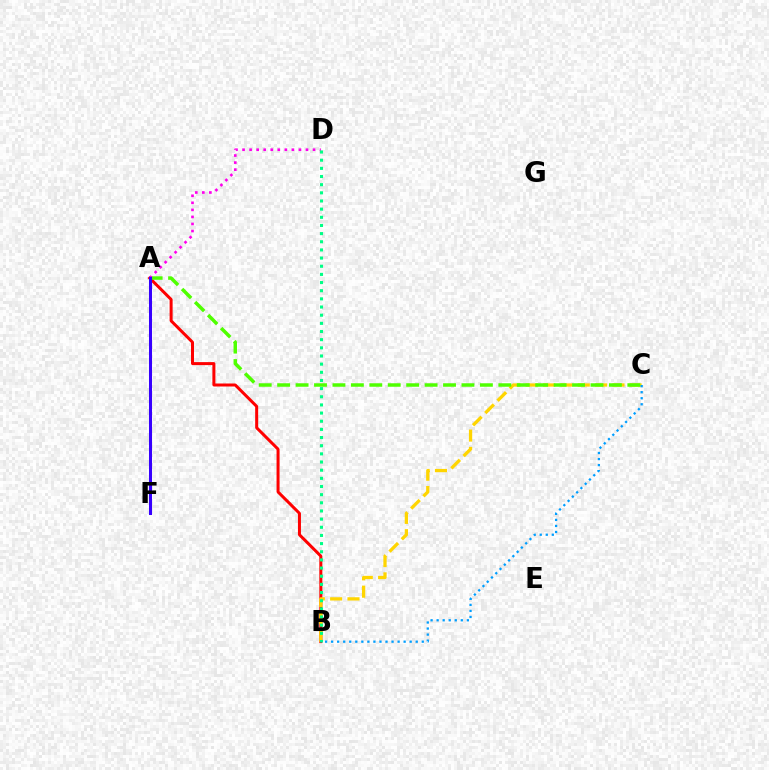{('A', 'B'): [{'color': '#ff0000', 'line_style': 'solid', 'thickness': 2.16}], ('B', 'C'): [{'color': '#ffd500', 'line_style': 'dashed', 'thickness': 2.36}, {'color': '#009eff', 'line_style': 'dotted', 'thickness': 1.64}], ('A', 'C'): [{'color': '#4fff00', 'line_style': 'dashed', 'thickness': 2.5}], ('A', 'D'): [{'color': '#ff00ed', 'line_style': 'dotted', 'thickness': 1.91}], ('A', 'F'): [{'color': '#3700ff', 'line_style': 'solid', 'thickness': 2.18}], ('B', 'D'): [{'color': '#00ff86', 'line_style': 'dotted', 'thickness': 2.22}]}